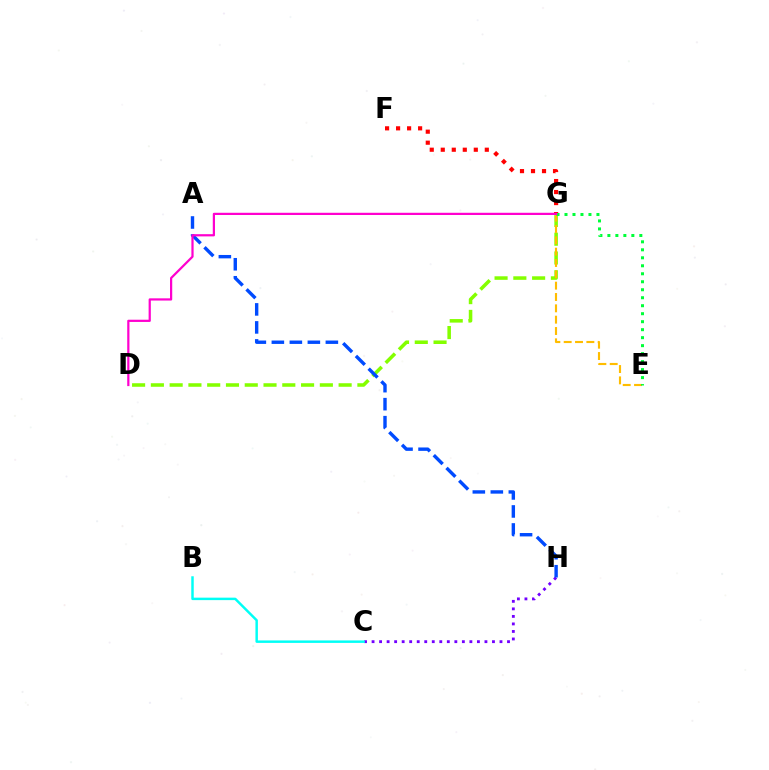{('C', 'H'): [{'color': '#7200ff', 'line_style': 'dotted', 'thickness': 2.04}], ('F', 'G'): [{'color': '#ff0000', 'line_style': 'dotted', 'thickness': 2.99}], ('D', 'G'): [{'color': '#84ff00', 'line_style': 'dashed', 'thickness': 2.55}, {'color': '#ff00cf', 'line_style': 'solid', 'thickness': 1.6}], ('E', 'G'): [{'color': '#ffbd00', 'line_style': 'dashed', 'thickness': 1.54}, {'color': '#00ff39', 'line_style': 'dotted', 'thickness': 2.17}], ('A', 'H'): [{'color': '#004bff', 'line_style': 'dashed', 'thickness': 2.45}], ('B', 'C'): [{'color': '#00fff6', 'line_style': 'solid', 'thickness': 1.78}]}